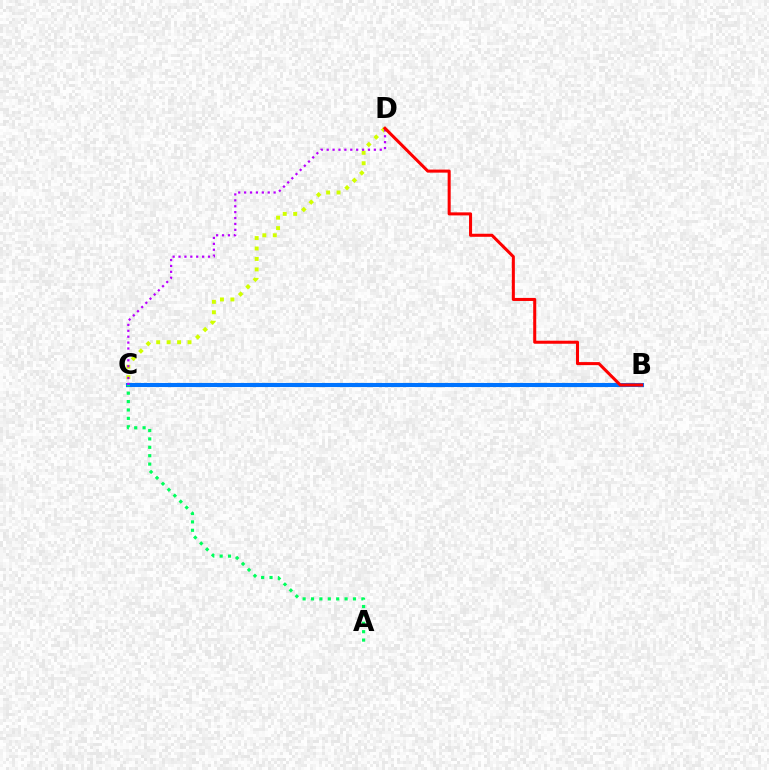{('B', 'C'): [{'color': '#0074ff', 'line_style': 'solid', 'thickness': 2.94}], ('C', 'D'): [{'color': '#d1ff00', 'line_style': 'dotted', 'thickness': 2.84}, {'color': '#b900ff', 'line_style': 'dotted', 'thickness': 1.6}], ('A', 'C'): [{'color': '#00ff5c', 'line_style': 'dotted', 'thickness': 2.28}], ('B', 'D'): [{'color': '#ff0000', 'line_style': 'solid', 'thickness': 2.19}]}